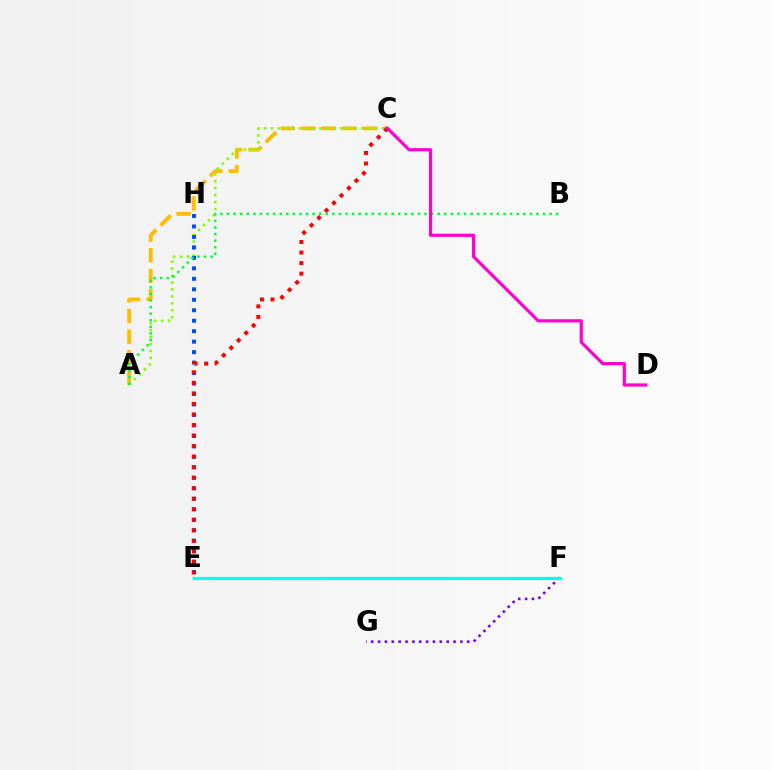{('F', 'G'): [{'color': '#7200ff', 'line_style': 'dotted', 'thickness': 1.86}], ('A', 'C'): [{'color': '#ffbd00', 'line_style': 'dashed', 'thickness': 2.8}, {'color': '#84ff00', 'line_style': 'dotted', 'thickness': 1.88}], ('E', 'H'): [{'color': '#004bff', 'line_style': 'dotted', 'thickness': 2.85}], ('C', 'E'): [{'color': '#ff0000', 'line_style': 'dotted', 'thickness': 2.86}], ('A', 'B'): [{'color': '#00ff39', 'line_style': 'dotted', 'thickness': 1.79}], ('C', 'D'): [{'color': '#ff00cf', 'line_style': 'solid', 'thickness': 2.29}], ('E', 'F'): [{'color': '#00fff6', 'line_style': 'solid', 'thickness': 2.31}]}